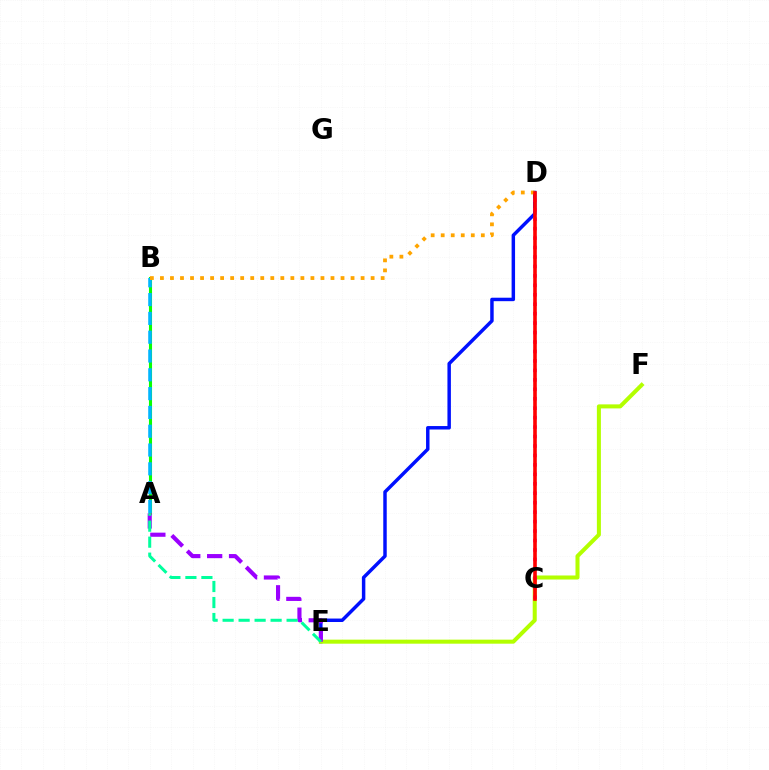{('A', 'B'): [{'color': '#08ff00', 'line_style': 'solid', 'thickness': 2.22}, {'color': '#00b5ff', 'line_style': 'dashed', 'thickness': 2.55}], ('D', 'E'): [{'color': '#0010ff', 'line_style': 'solid', 'thickness': 2.49}], ('E', 'F'): [{'color': '#b3ff00', 'line_style': 'solid', 'thickness': 2.9}], ('C', 'D'): [{'color': '#ff00bd', 'line_style': 'dotted', 'thickness': 2.57}, {'color': '#ff0000', 'line_style': 'solid', 'thickness': 2.59}], ('A', 'E'): [{'color': '#9b00ff', 'line_style': 'dashed', 'thickness': 2.97}, {'color': '#00ff9d', 'line_style': 'dashed', 'thickness': 2.17}], ('B', 'D'): [{'color': '#ffa500', 'line_style': 'dotted', 'thickness': 2.73}]}